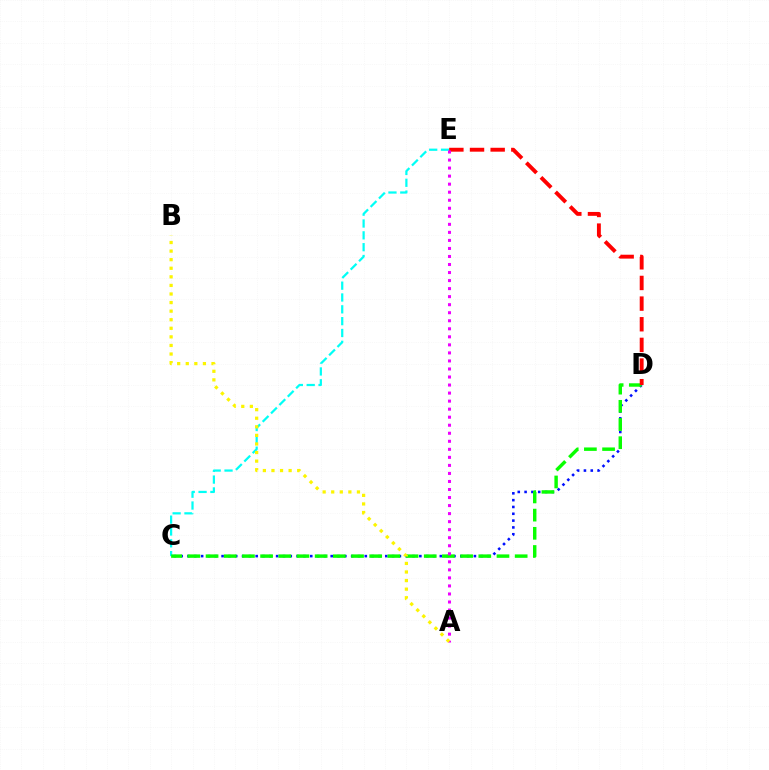{('C', 'E'): [{'color': '#00fff6', 'line_style': 'dashed', 'thickness': 1.61}], ('C', 'D'): [{'color': '#0010ff', 'line_style': 'dotted', 'thickness': 1.85}, {'color': '#08ff00', 'line_style': 'dashed', 'thickness': 2.47}], ('D', 'E'): [{'color': '#ff0000', 'line_style': 'dashed', 'thickness': 2.8}], ('A', 'E'): [{'color': '#ee00ff', 'line_style': 'dotted', 'thickness': 2.18}], ('A', 'B'): [{'color': '#fcf500', 'line_style': 'dotted', 'thickness': 2.33}]}